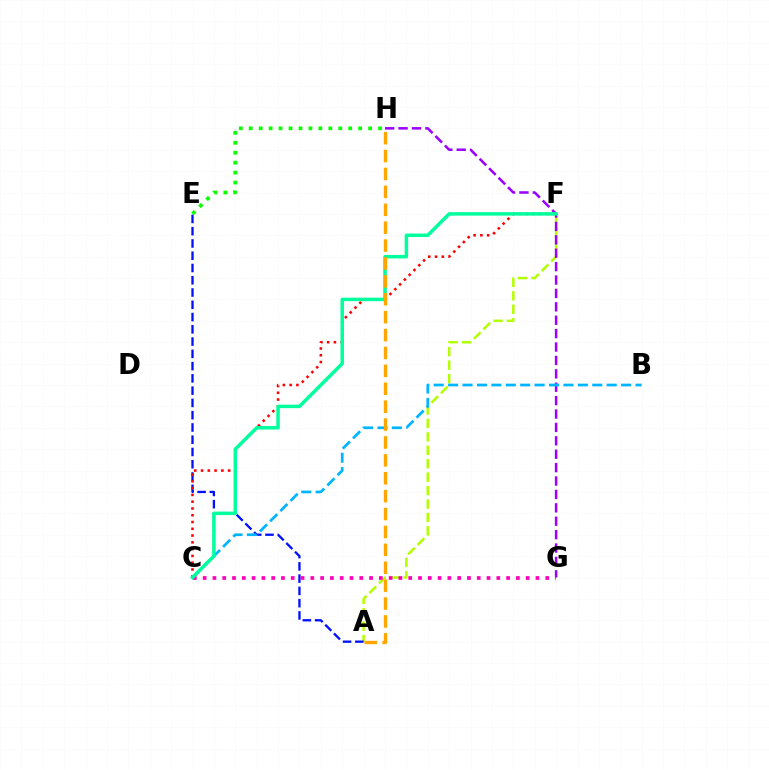{('A', 'F'): [{'color': '#b3ff00', 'line_style': 'dashed', 'thickness': 1.83}], ('A', 'E'): [{'color': '#0010ff', 'line_style': 'dashed', 'thickness': 1.67}], ('C', 'G'): [{'color': '#ff00bd', 'line_style': 'dotted', 'thickness': 2.66}], ('G', 'H'): [{'color': '#9b00ff', 'line_style': 'dashed', 'thickness': 1.82}], ('E', 'H'): [{'color': '#08ff00', 'line_style': 'dotted', 'thickness': 2.7}], ('C', 'F'): [{'color': '#ff0000', 'line_style': 'dotted', 'thickness': 1.84}, {'color': '#00ff9d', 'line_style': 'solid', 'thickness': 2.51}], ('B', 'C'): [{'color': '#00b5ff', 'line_style': 'dashed', 'thickness': 1.96}], ('A', 'H'): [{'color': '#ffa500', 'line_style': 'dashed', 'thickness': 2.43}]}